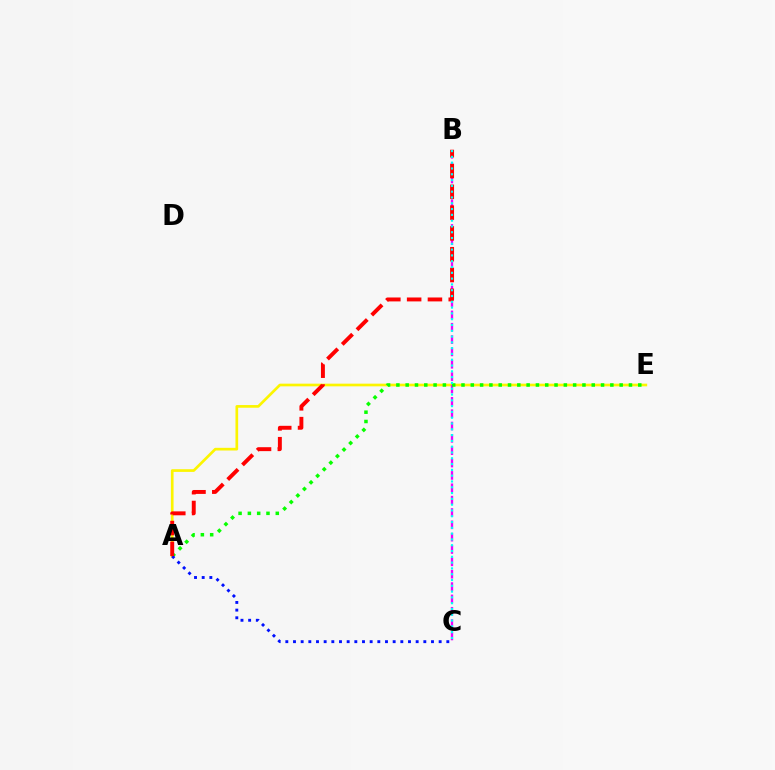{('A', 'E'): [{'color': '#fcf500', 'line_style': 'solid', 'thickness': 1.93}, {'color': '#08ff00', 'line_style': 'dotted', 'thickness': 2.53}], ('B', 'C'): [{'color': '#ee00ff', 'line_style': 'dashed', 'thickness': 1.68}, {'color': '#00fff6', 'line_style': 'dotted', 'thickness': 1.57}], ('A', 'C'): [{'color': '#0010ff', 'line_style': 'dotted', 'thickness': 2.08}], ('A', 'B'): [{'color': '#ff0000', 'line_style': 'dashed', 'thickness': 2.83}]}